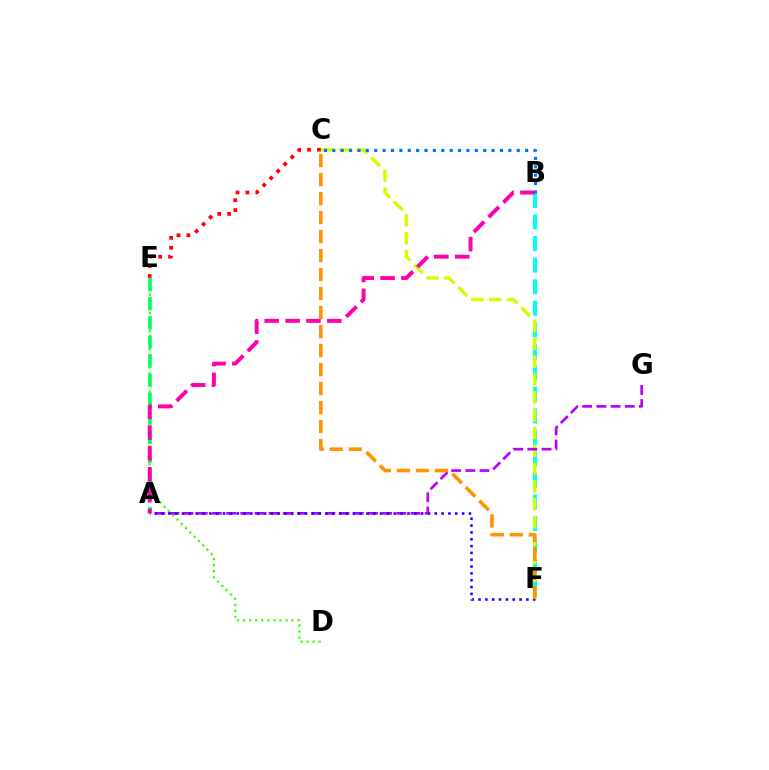{('B', 'F'): [{'color': '#00fff6', 'line_style': 'dashed', 'thickness': 2.93}], ('C', 'F'): [{'color': '#d1ff00', 'line_style': 'dashed', 'thickness': 2.42}, {'color': '#ff9400', 'line_style': 'dashed', 'thickness': 2.58}], ('D', 'E'): [{'color': '#3dff00', 'line_style': 'dotted', 'thickness': 1.65}], ('A', 'E'): [{'color': '#00ff5c', 'line_style': 'dashed', 'thickness': 2.59}], ('A', 'G'): [{'color': '#b900ff', 'line_style': 'dashed', 'thickness': 1.93}], ('C', 'E'): [{'color': '#ff0000', 'line_style': 'dotted', 'thickness': 2.7}], ('B', 'C'): [{'color': '#0074ff', 'line_style': 'dotted', 'thickness': 2.28}], ('A', 'B'): [{'color': '#ff00ac', 'line_style': 'dashed', 'thickness': 2.84}], ('A', 'F'): [{'color': '#2500ff', 'line_style': 'dotted', 'thickness': 1.86}]}